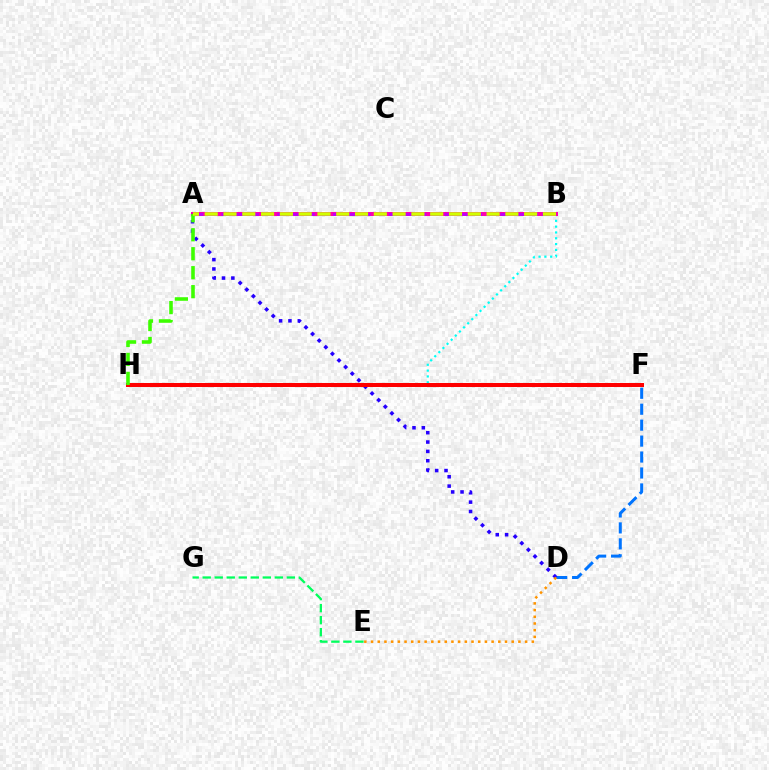{('B', 'H'): [{'color': '#00fff6', 'line_style': 'dotted', 'thickness': 1.58}], ('A', 'B'): [{'color': '#ff00ac', 'line_style': 'solid', 'thickness': 2.88}, {'color': '#b900ff', 'line_style': 'dashed', 'thickness': 1.89}, {'color': '#d1ff00', 'line_style': 'dashed', 'thickness': 2.55}], ('D', 'F'): [{'color': '#0074ff', 'line_style': 'dashed', 'thickness': 2.17}], ('A', 'D'): [{'color': '#2500ff', 'line_style': 'dotted', 'thickness': 2.54}], ('E', 'G'): [{'color': '#00ff5c', 'line_style': 'dashed', 'thickness': 1.63}], ('F', 'H'): [{'color': '#ff0000', 'line_style': 'solid', 'thickness': 2.89}], ('A', 'H'): [{'color': '#3dff00', 'line_style': 'dashed', 'thickness': 2.58}], ('D', 'E'): [{'color': '#ff9400', 'line_style': 'dotted', 'thickness': 1.82}]}